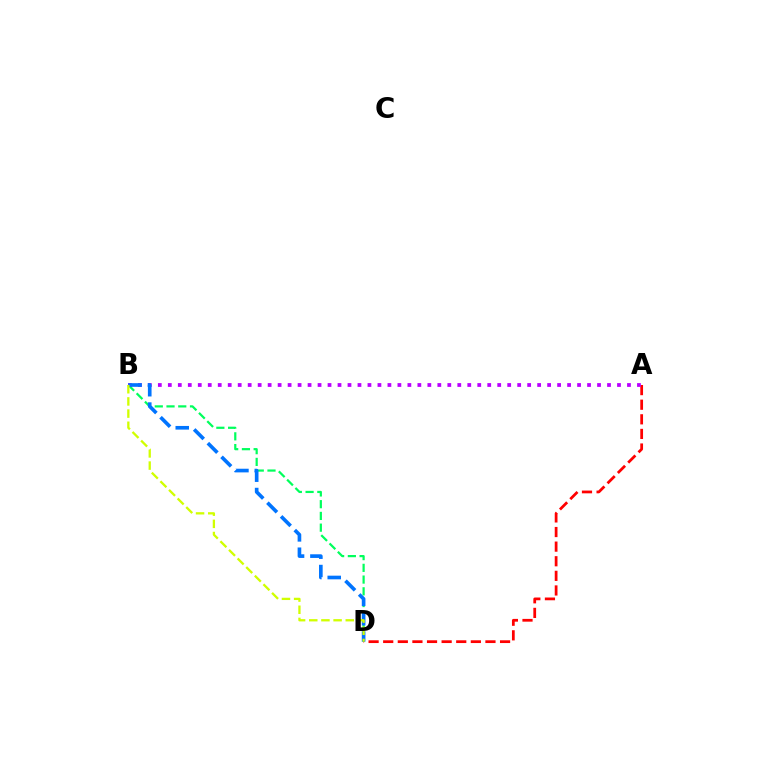{('B', 'D'): [{'color': '#00ff5c', 'line_style': 'dashed', 'thickness': 1.59}, {'color': '#0074ff', 'line_style': 'dashed', 'thickness': 2.63}, {'color': '#d1ff00', 'line_style': 'dashed', 'thickness': 1.65}], ('A', 'D'): [{'color': '#ff0000', 'line_style': 'dashed', 'thickness': 1.98}], ('A', 'B'): [{'color': '#b900ff', 'line_style': 'dotted', 'thickness': 2.71}]}